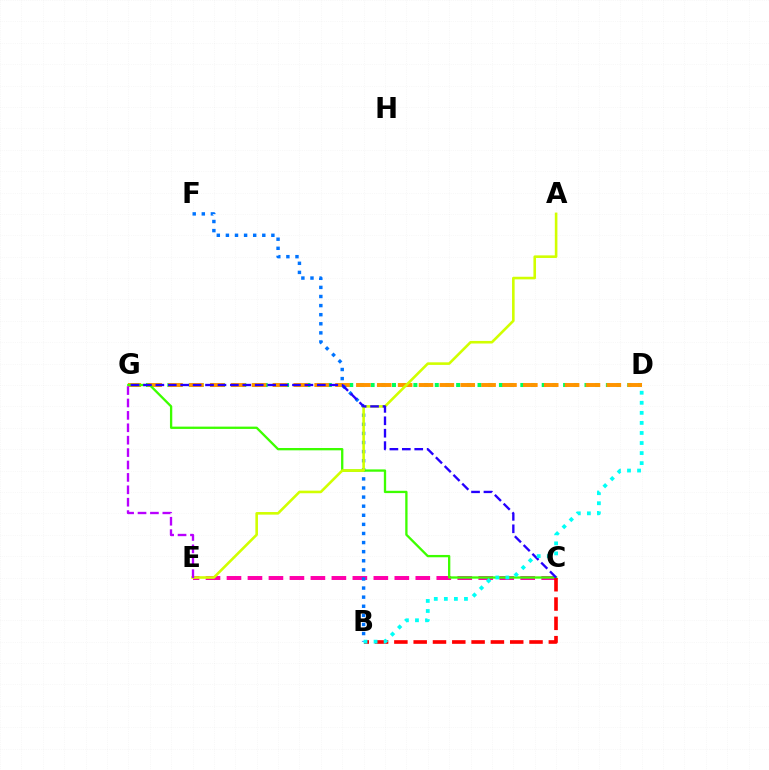{('D', 'G'): [{'color': '#00ff5c', 'line_style': 'dotted', 'thickness': 2.91}, {'color': '#ff9400', 'line_style': 'dashed', 'thickness': 2.84}], ('C', 'E'): [{'color': '#ff00ac', 'line_style': 'dashed', 'thickness': 2.85}], ('B', 'F'): [{'color': '#0074ff', 'line_style': 'dotted', 'thickness': 2.47}], ('C', 'G'): [{'color': '#3dff00', 'line_style': 'solid', 'thickness': 1.67}, {'color': '#2500ff', 'line_style': 'dashed', 'thickness': 1.69}], ('A', 'E'): [{'color': '#d1ff00', 'line_style': 'solid', 'thickness': 1.87}], ('B', 'C'): [{'color': '#ff0000', 'line_style': 'dashed', 'thickness': 2.62}], ('E', 'G'): [{'color': '#b900ff', 'line_style': 'dashed', 'thickness': 1.69}], ('B', 'D'): [{'color': '#00fff6', 'line_style': 'dotted', 'thickness': 2.73}]}